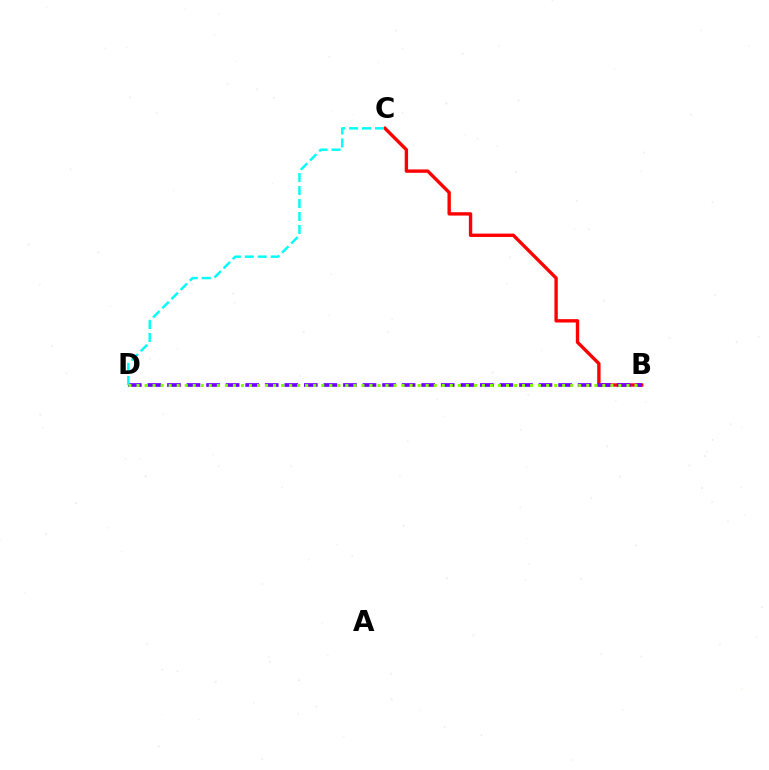{('B', 'C'): [{'color': '#ff0000', 'line_style': 'solid', 'thickness': 2.42}], ('B', 'D'): [{'color': '#7200ff', 'line_style': 'dashed', 'thickness': 2.66}, {'color': '#84ff00', 'line_style': 'dotted', 'thickness': 2.18}], ('C', 'D'): [{'color': '#00fff6', 'line_style': 'dashed', 'thickness': 1.76}]}